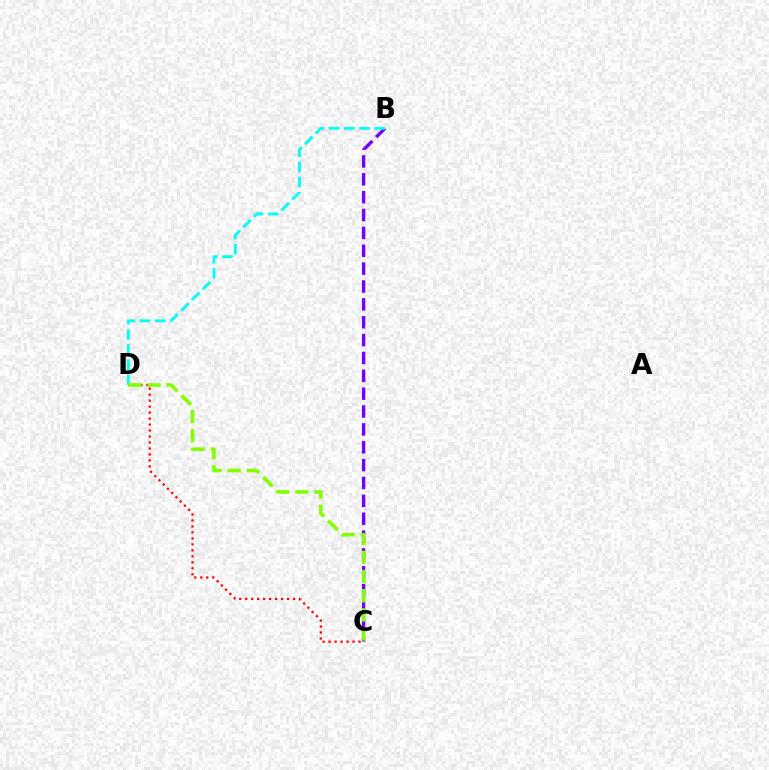{('B', 'C'): [{'color': '#7200ff', 'line_style': 'dashed', 'thickness': 2.43}], ('C', 'D'): [{'color': '#ff0000', 'line_style': 'dotted', 'thickness': 1.62}, {'color': '#84ff00', 'line_style': 'dashed', 'thickness': 2.6}], ('B', 'D'): [{'color': '#00fff6', 'line_style': 'dashed', 'thickness': 2.06}]}